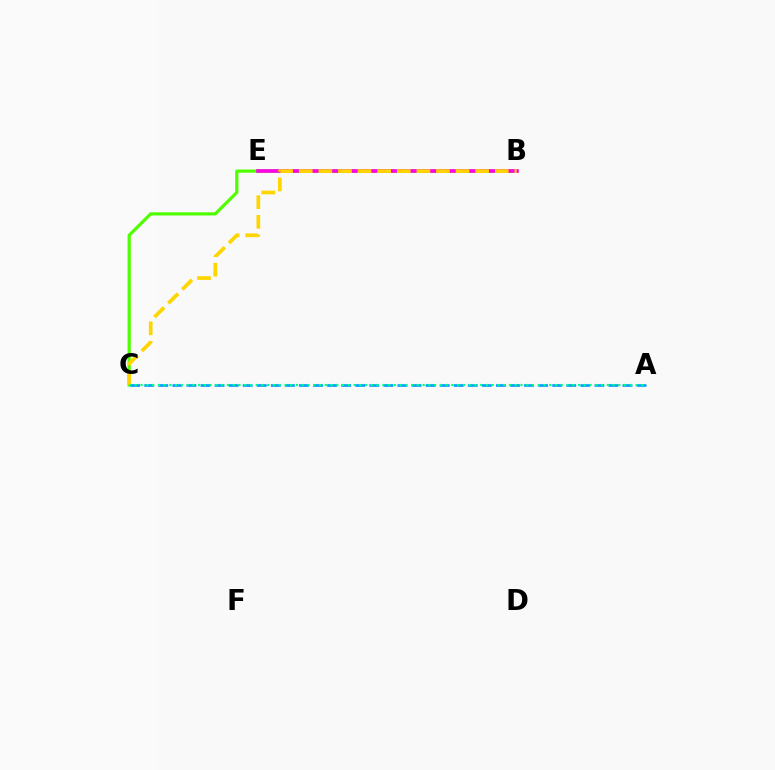{('B', 'E'): [{'color': '#3700ff', 'line_style': 'dotted', 'thickness': 1.51}, {'color': '#ff0000', 'line_style': 'dashed', 'thickness': 1.7}, {'color': '#ff00ed', 'line_style': 'solid', 'thickness': 2.59}], ('B', 'C'): [{'color': '#4fff00', 'line_style': 'solid', 'thickness': 2.31}, {'color': '#ffd500', 'line_style': 'dashed', 'thickness': 2.66}], ('A', 'C'): [{'color': '#009eff', 'line_style': 'dashed', 'thickness': 1.91}, {'color': '#00ff86', 'line_style': 'dotted', 'thickness': 1.56}]}